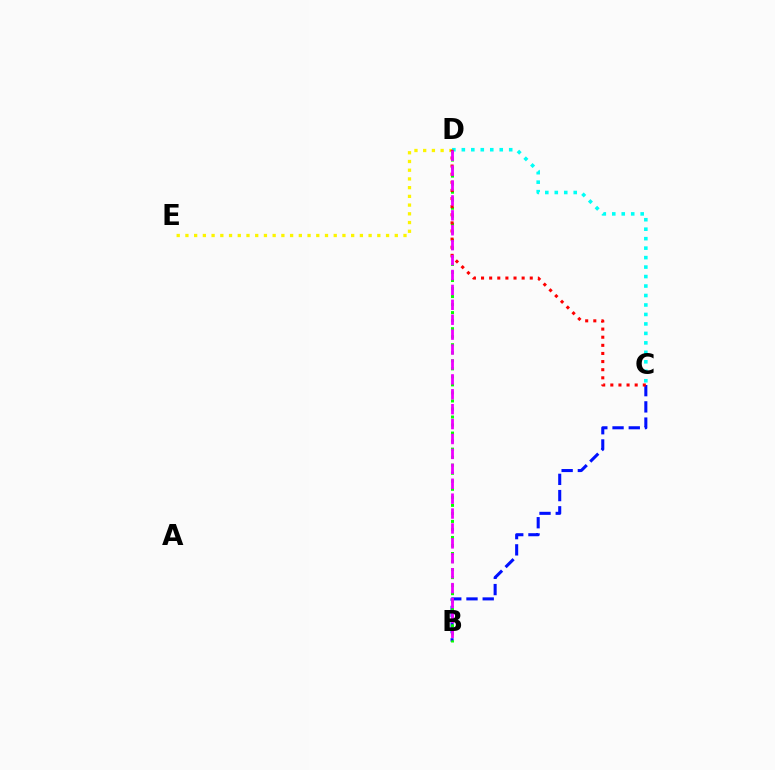{('B', 'C'): [{'color': '#0010ff', 'line_style': 'dashed', 'thickness': 2.2}], ('D', 'E'): [{'color': '#fcf500', 'line_style': 'dotted', 'thickness': 2.37}], ('B', 'D'): [{'color': '#08ff00', 'line_style': 'dotted', 'thickness': 2.18}, {'color': '#ee00ff', 'line_style': 'dashed', 'thickness': 2.03}], ('C', 'D'): [{'color': '#00fff6', 'line_style': 'dotted', 'thickness': 2.57}, {'color': '#ff0000', 'line_style': 'dotted', 'thickness': 2.21}]}